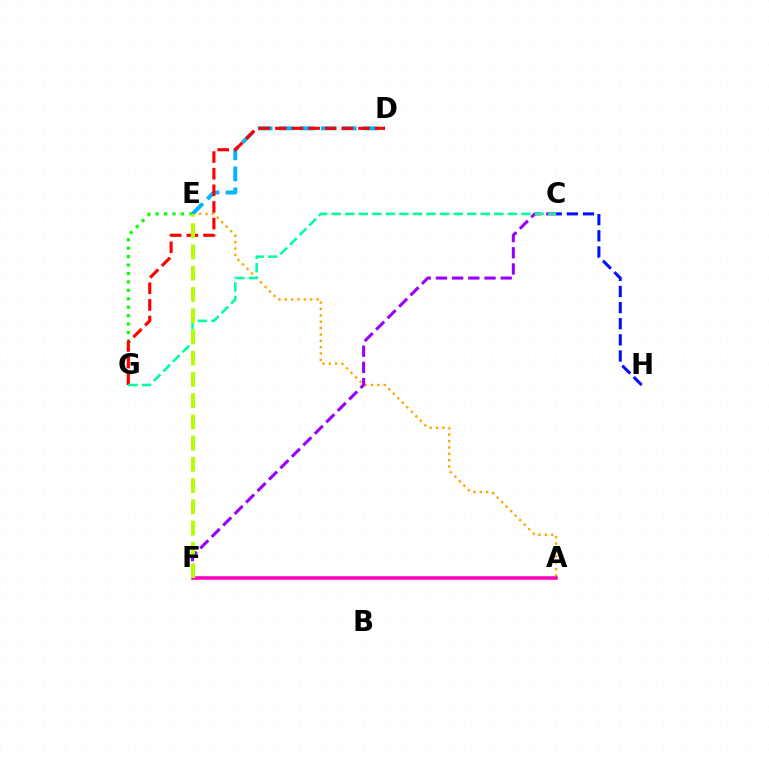{('A', 'E'): [{'color': '#ffa500', 'line_style': 'dotted', 'thickness': 1.73}], ('C', 'F'): [{'color': '#9b00ff', 'line_style': 'dashed', 'thickness': 2.2}], ('E', 'G'): [{'color': '#08ff00', 'line_style': 'dotted', 'thickness': 2.29}], ('D', 'E'): [{'color': '#00b5ff', 'line_style': 'dashed', 'thickness': 2.85}], ('D', 'G'): [{'color': '#ff0000', 'line_style': 'dashed', 'thickness': 2.26}], ('C', 'G'): [{'color': '#00ff9d', 'line_style': 'dashed', 'thickness': 1.84}], ('C', 'H'): [{'color': '#0010ff', 'line_style': 'dashed', 'thickness': 2.19}], ('A', 'F'): [{'color': '#ff00bd', 'line_style': 'solid', 'thickness': 2.53}], ('E', 'F'): [{'color': '#b3ff00', 'line_style': 'dashed', 'thickness': 2.89}]}